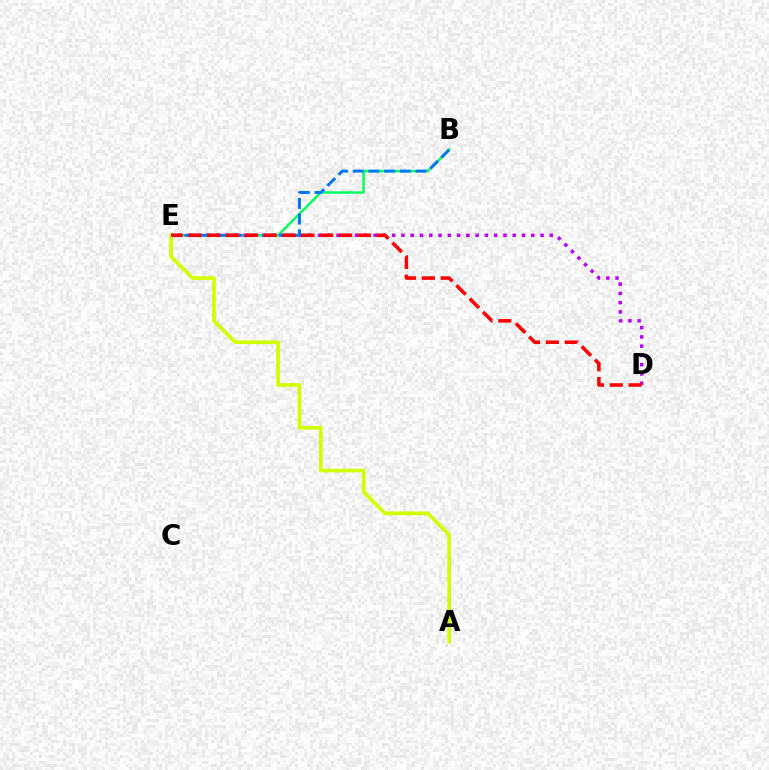{('B', 'E'): [{'color': '#00ff5c', 'line_style': 'solid', 'thickness': 1.74}, {'color': '#0074ff', 'line_style': 'dashed', 'thickness': 2.13}], ('D', 'E'): [{'color': '#b900ff', 'line_style': 'dotted', 'thickness': 2.52}, {'color': '#ff0000', 'line_style': 'dashed', 'thickness': 2.56}], ('A', 'E'): [{'color': '#d1ff00', 'line_style': 'solid', 'thickness': 2.66}]}